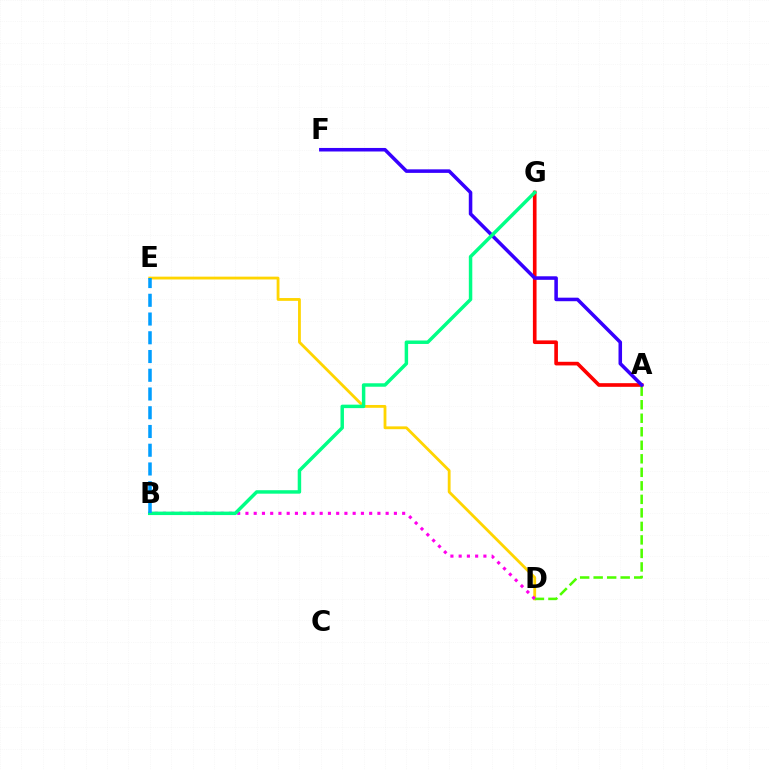{('D', 'E'): [{'color': '#ffd500', 'line_style': 'solid', 'thickness': 2.03}], ('A', 'G'): [{'color': '#ff0000', 'line_style': 'solid', 'thickness': 2.62}], ('A', 'D'): [{'color': '#4fff00', 'line_style': 'dashed', 'thickness': 1.84}], ('B', 'D'): [{'color': '#ff00ed', 'line_style': 'dotted', 'thickness': 2.24}], ('A', 'F'): [{'color': '#3700ff', 'line_style': 'solid', 'thickness': 2.55}], ('B', 'G'): [{'color': '#00ff86', 'line_style': 'solid', 'thickness': 2.49}], ('B', 'E'): [{'color': '#009eff', 'line_style': 'dashed', 'thickness': 2.55}]}